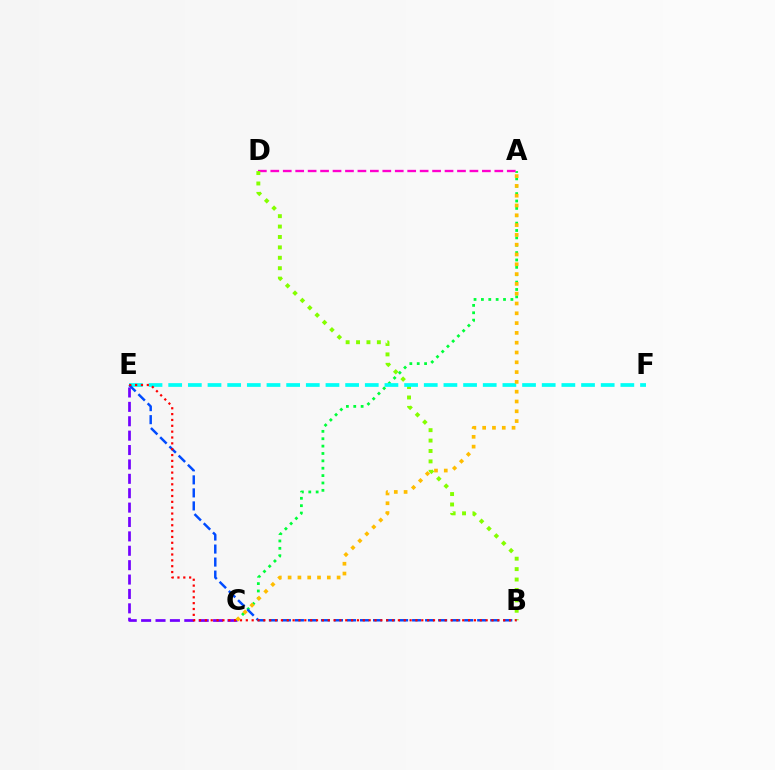{('C', 'E'): [{'color': '#7200ff', 'line_style': 'dashed', 'thickness': 1.96}], ('A', 'C'): [{'color': '#00ff39', 'line_style': 'dotted', 'thickness': 2.0}, {'color': '#ffbd00', 'line_style': 'dotted', 'thickness': 2.66}], ('A', 'D'): [{'color': '#ff00cf', 'line_style': 'dashed', 'thickness': 1.69}], ('B', 'D'): [{'color': '#84ff00', 'line_style': 'dotted', 'thickness': 2.83}], ('E', 'F'): [{'color': '#00fff6', 'line_style': 'dashed', 'thickness': 2.67}], ('B', 'E'): [{'color': '#004bff', 'line_style': 'dashed', 'thickness': 1.77}, {'color': '#ff0000', 'line_style': 'dotted', 'thickness': 1.59}]}